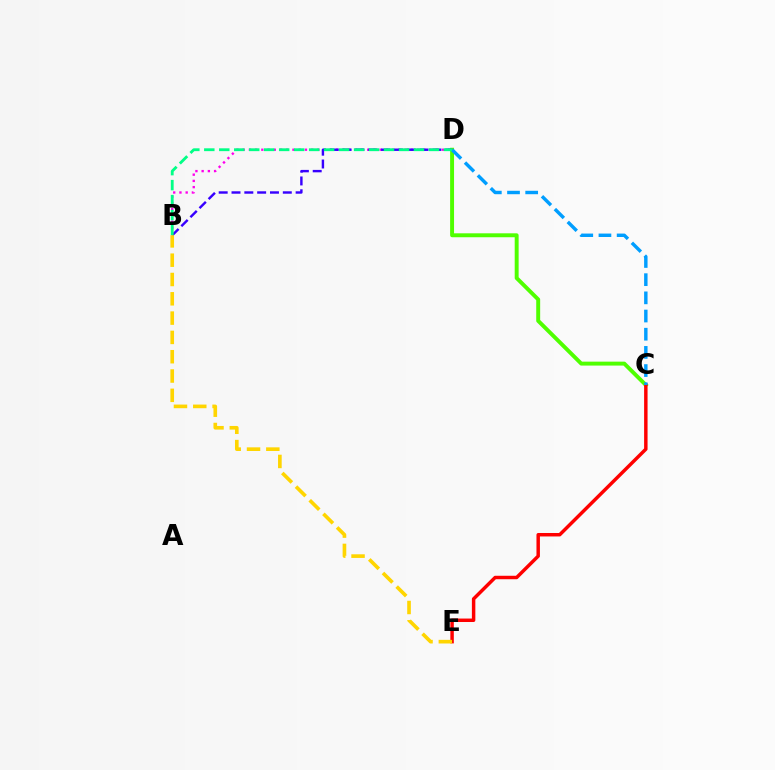{('B', 'D'): [{'color': '#ff00ed', 'line_style': 'dotted', 'thickness': 1.69}, {'color': '#3700ff', 'line_style': 'dashed', 'thickness': 1.74}, {'color': '#00ff86', 'line_style': 'dashed', 'thickness': 2.03}], ('C', 'D'): [{'color': '#4fff00', 'line_style': 'solid', 'thickness': 2.83}, {'color': '#009eff', 'line_style': 'dashed', 'thickness': 2.47}], ('C', 'E'): [{'color': '#ff0000', 'line_style': 'solid', 'thickness': 2.49}], ('B', 'E'): [{'color': '#ffd500', 'line_style': 'dashed', 'thickness': 2.62}]}